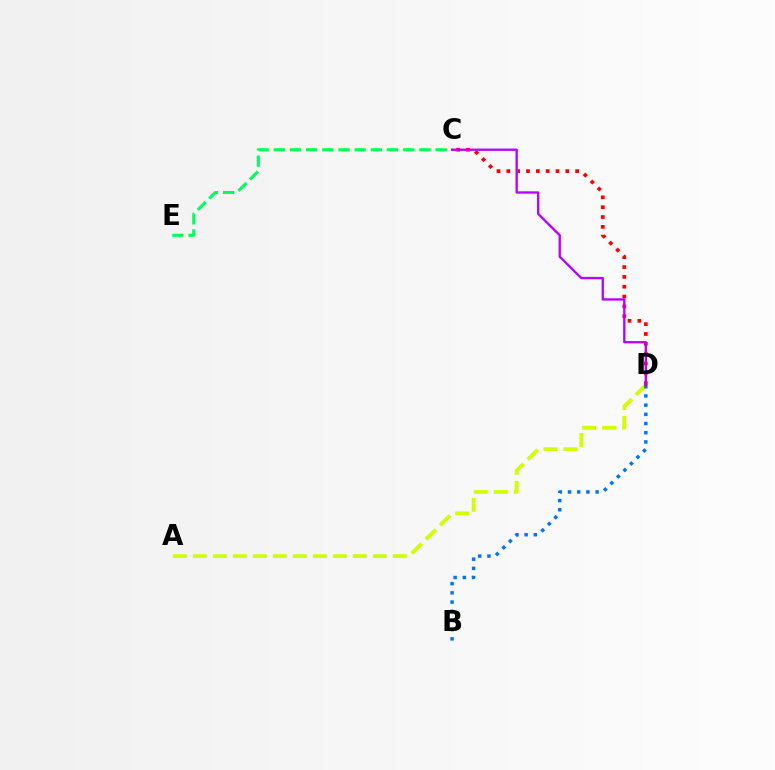{('A', 'D'): [{'color': '#d1ff00', 'line_style': 'dashed', 'thickness': 2.72}], ('C', 'D'): [{'color': '#ff0000', 'line_style': 'dotted', 'thickness': 2.67}, {'color': '#b900ff', 'line_style': 'solid', 'thickness': 1.68}], ('B', 'D'): [{'color': '#0074ff', 'line_style': 'dotted', 'thickness': 2.5}], ('C', 'E'): [{'color': '#00ff5c', 'line_style': 'dashed', 'thickness': 2.2}]}